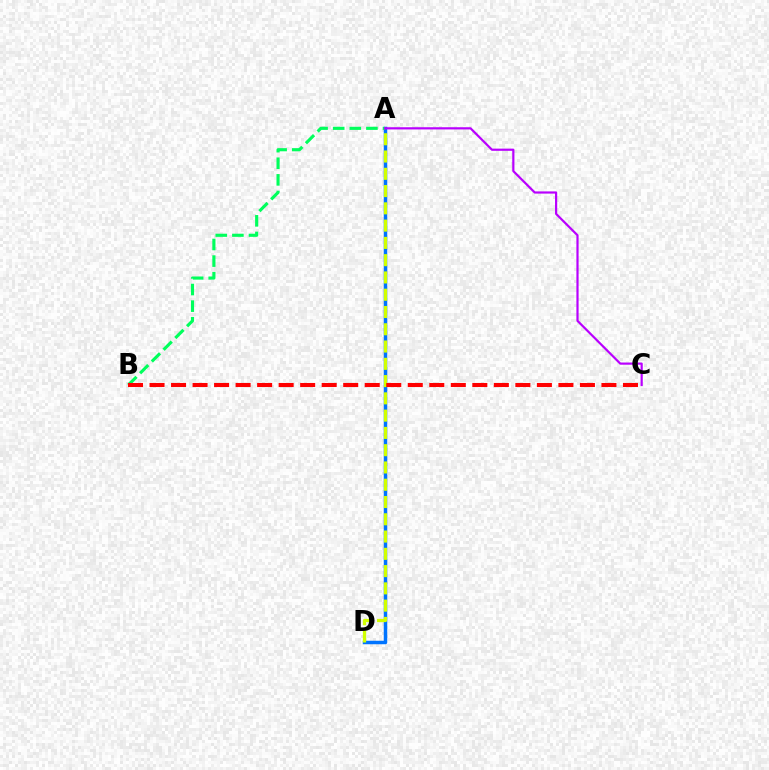{('A', 'D'): [{'color': '#0074ff', 'line_style': 'solid', 'thickness': 2.51}, {'color': '#d1ff00', 'line_style': 'dashed', 'thickness': 2.35}], ('A', 'B'): [{'color': '#00ff5c', 'line_style': 'dashed', 'thickness': 2.26}], ('B', 'C'): [{'color': '#ff0000', 'line_style': 'dashed', 'thickness': 2.92}], ('A', 'C'): [{'color': '#b900ff', 'line_style': 'solid', 'thickness': 1.58}]}